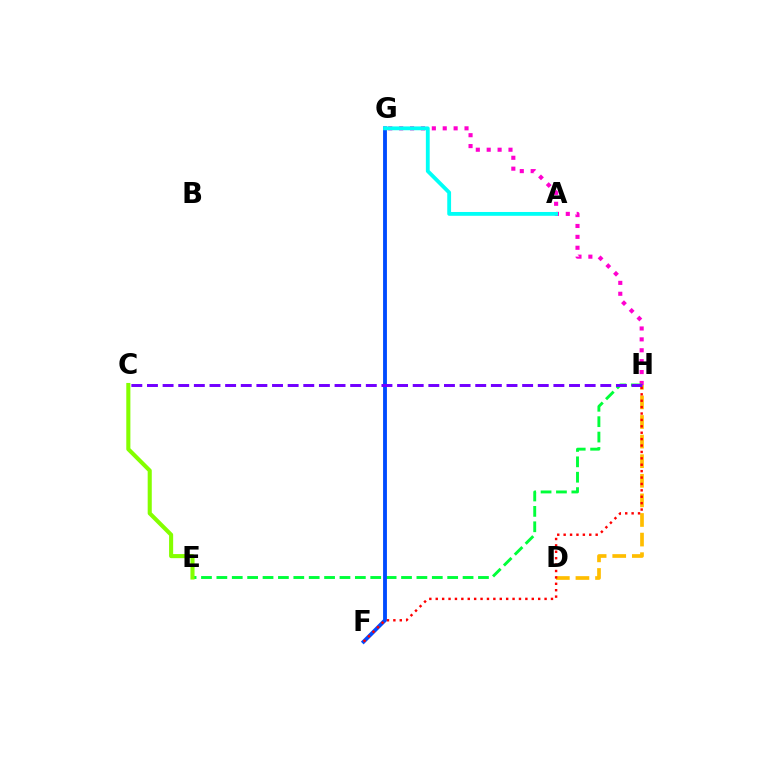{('G', 'H'): [{'color': '#ff00cf', 'line_style': 'dotted', 'thickness': 2.96}], ('E', 'H'): [{'color': '#00ff39', 'line_style': 'dashed', 'thickness': 2.09}], ('D', 'H'): [{'color': '#ffbd00', 'line_style': 'dashed', 'thickness': 2.66}], ('F', 'G'): [{'color': '#004bff', 'line_style': 'solid', 'thickness': 2.77}], ('F', 'H'): [{'color': '#ff0000', 'line_style': 'dotted', 'thickness': 1.74}], ('C', 'E'): [{'color': '#84ff00', 'line_style': 'solid', 'thickness': 2.94}], ('C', 'H'): [{'color': '#7200ff', 'line_style': 'dashed', 'thickness': 2.12}], ('A', 'G'): [{'color': '#00fff6', 'line_style': 'solid', 'thickness': 2.75}]}